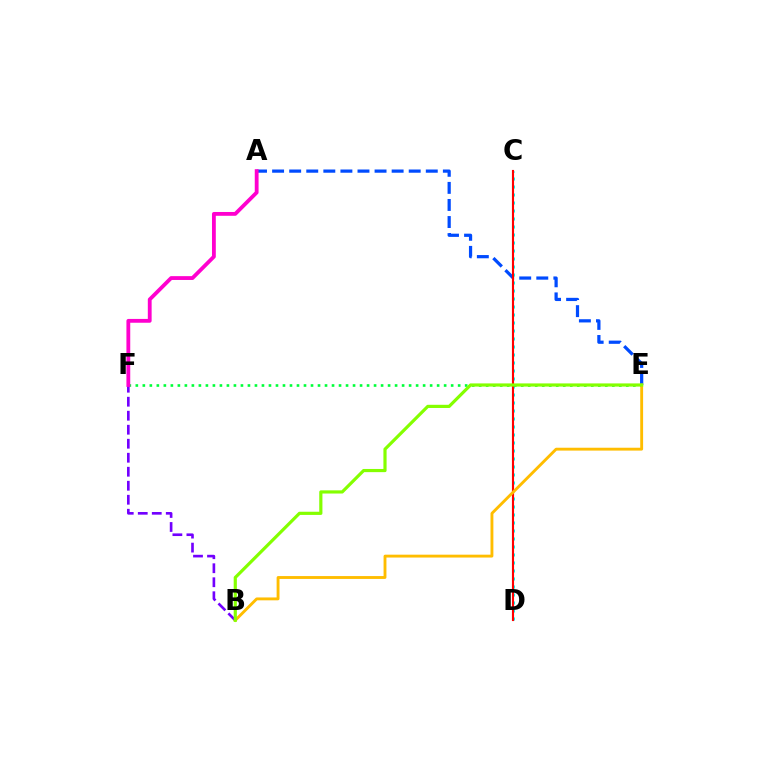{('A', 'E'): [{'color': '#004bff', 'line_style': 'dashed', 'thickness': 2.32}], ('C', 'D'): [{'color': '#00fff6', 'line_style': 'dotted', 'thickness': 2.17}, {'color': '#ff0000', 'line_style': 'solid', 'thickness': 1.54}], ('E', 'F'): [{'color': '#00ff39', 'line_style': 'dotted', 'thickness': 1.9}], ('B', 'F'): [{'color': '#7200ff', 'line_style': 'dashed', 'thickness': 1.9}], ('A', 'F'): [{'color': '#ff00cf', 'line_style': 'solid', 'thickness': 2.75}], ('B', 'E'): [{'color': '#ffbd00', 'line_style': 'solid', 'thickness': 2.07}, {'color': '#84ff00', 'line_style': 'solid', 'thickness': 2.29}]}